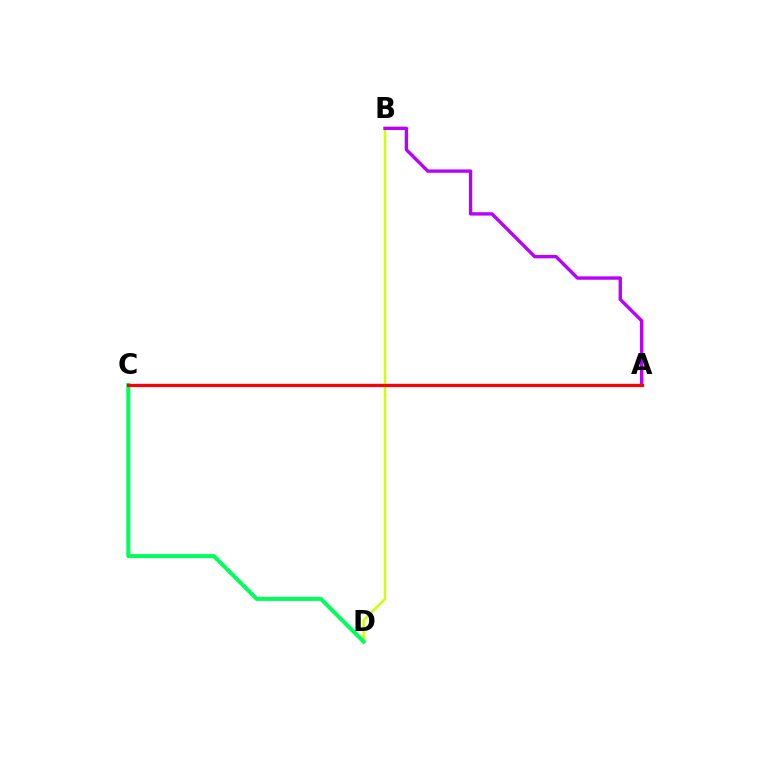{('A', 'C'): [{'color': '#0074ff', 'line_style': 'solid', 'thickness': 1.56}, {'color': '#ff0000', 'line_style': 'solid', 'thickness': 2.3}], ('B', 'D'): [{'color': '#d1ff00', 'line_style': 'solid', 'thickness': 1.76}], ('C', 'D'): [{'color': '#00ff5c', 'line_style': 'solid', 'thickness': 2.9}], ('A', 'B'): [{'color': '#b900ff', 'line_style': 'solid', 'thickness': 2.43}]}